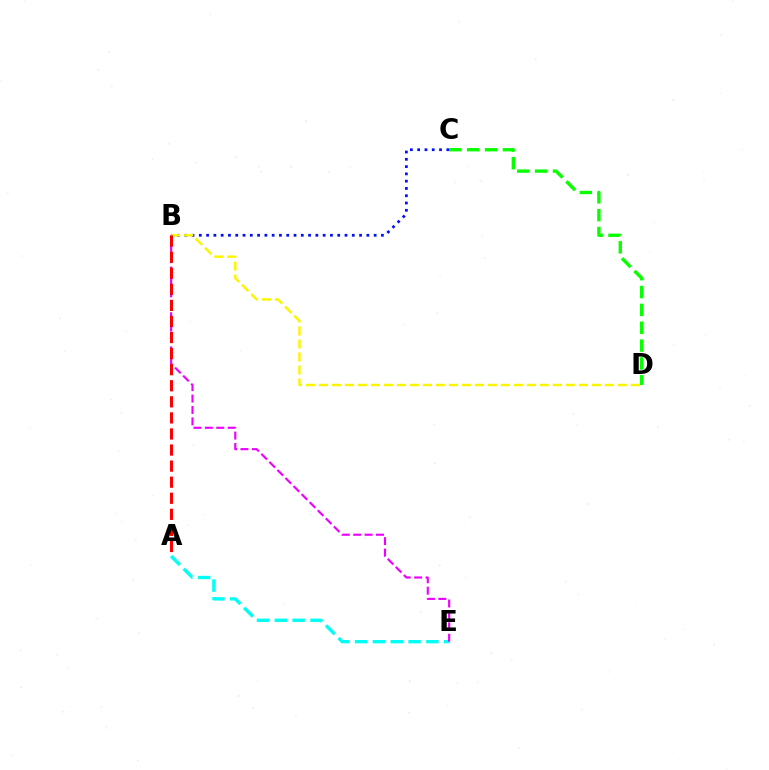{('C', 'D'): [{'color': '#08ff00', 'line_style': 'dashed', 'thickness': 2.43}], ('B', 'C'): [{'color': '#0010ff', 'line_style': 'dotted', 'thickness': 1.98}], ('A', 'E'): [{'color': '#00fff6', 'line_style': 'dashed', 'thickness': 2.42}], ('B', 'E'): [{'color': '#ee00ff', 'line_style': 'dashed', 'thickness': 1.55}], ('B', 'D'): [{'color': '#fcf500', 'line_style': 'dashed', 'thickness': 1.77}], ('A', 'B'): [{'color': '#ff0000', 'line_style': 'dashed', 'thickness': 2.18}]}